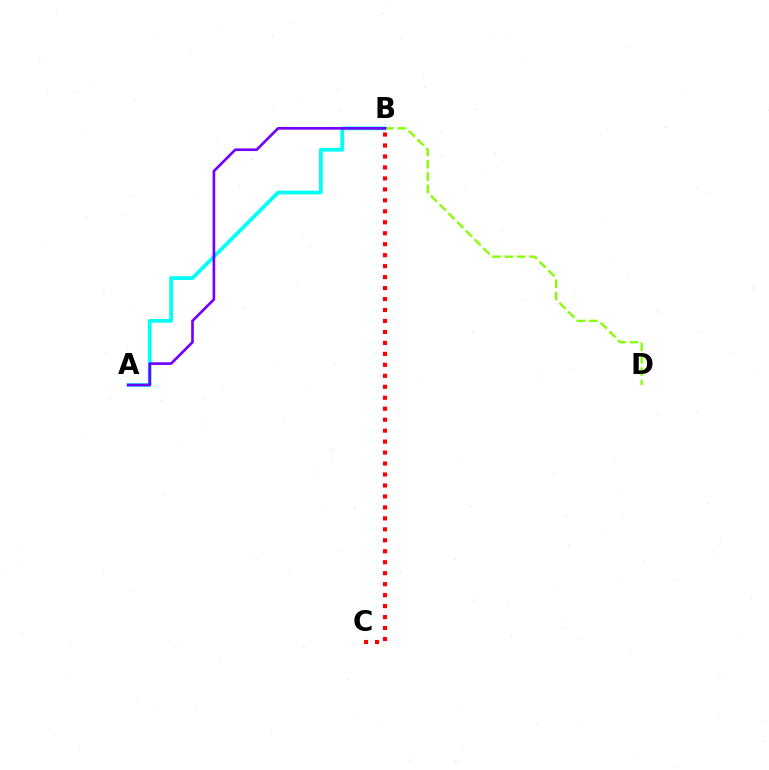{('A', 'B'): [{'color': '#00fff6', 'line_style': 'solid', 'thickness': 2.69}, {'color': '#7200ff', 'line_style': 'solid', 'thickness': 1.91}], ('B', 'C'): [{'color': '#ff0000', 'line_style': 'dotted', 'thickness': 2.98}], ('B', 'D'): [{'color': '#84ff00', 'line_style': 'dashed', 'thickness': 1.68}]}